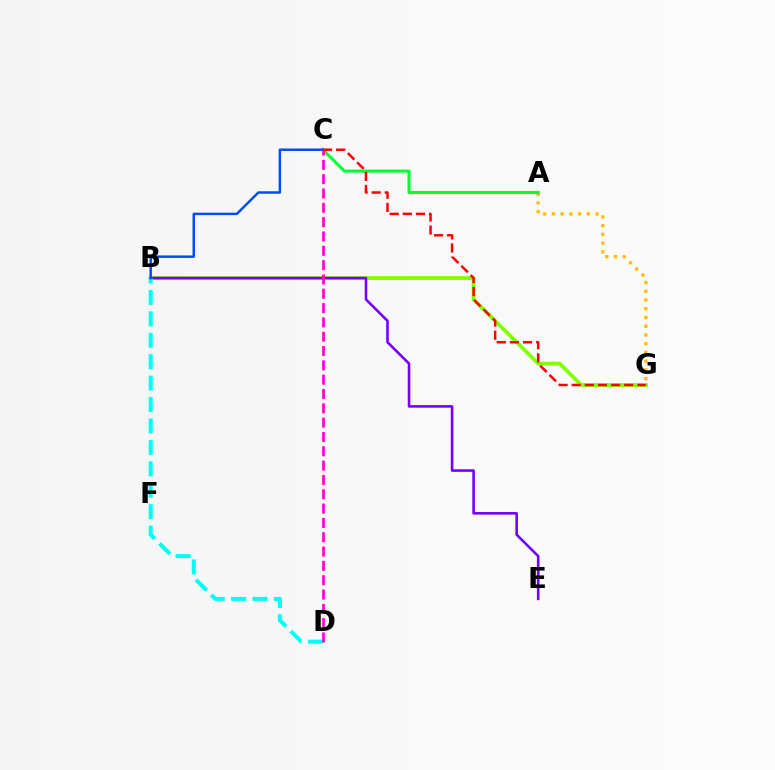{('B', 'G'): [{'color': '#84ff00', 'line_style': 'solid', 'thickness': 2.74}], ('A', 'G'): [{'color': '#ffbd00', 'line_style': 'dotted', 'thickness': 2.37}], ('B', 'E'): [{'color': '#7200ff', 'line_style': 'solid', 'thickness': 1.86}], ('B', 'D'): [{'color': '#00fff6', 'line_style': 'dashed', 'thickness': 2.91}], ('A', 'C'): [{'color': '#00ff39', 'line_style': 'solid', 'thickness': 2.22}], ('B', 'C'): [{'color': '#004bff', 'line_style': 'solid', 'thickness': 1.77}], ('C', 'D'): [{'color': '#ff00cf', 'line_style': 'dashed', 'thickness': 1.95}], ('C', 'G'): [{'color': '#ff0000', 'line_style': 'dashed', 'thickness': 1.79}]}